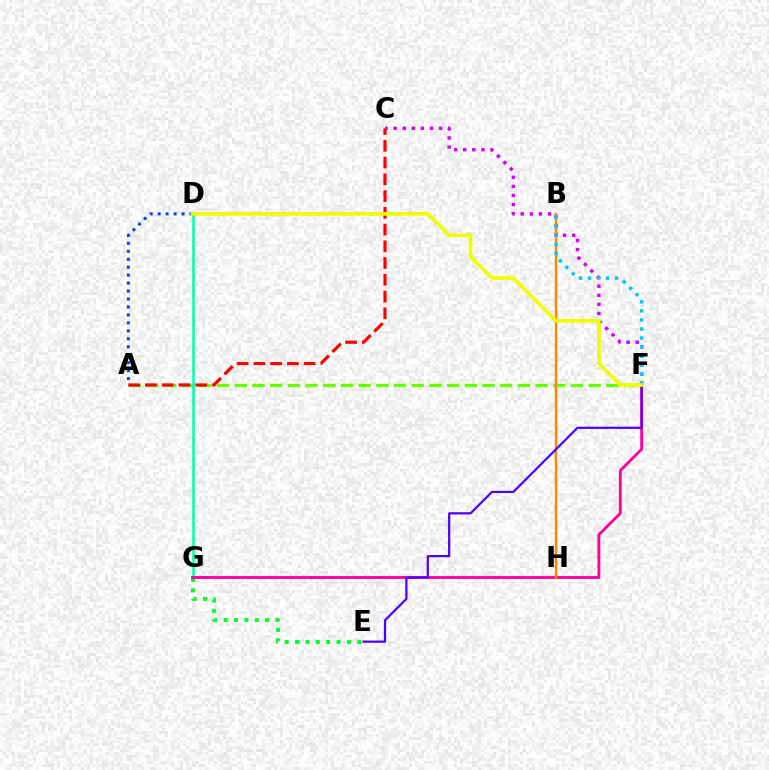{('A', 'D'): [{'color': '#003fff', 'line_style': 'dotted', 'thickness': 2.16}], ('A', 'F'): [{'color': '#66ff00', 'line_style': 'dashed', 'thickness': 2.4}], ('A', 'C'): [{'color': '#ff0000', 'line_style': 'dashed', 'thickness': 2.28}], ('D', 'G'): [{'color': '#00ffaf', 'line_style': 'solid', 'thickness': 1.82}], ('C', 'F'): [{'color': '#d600ff', 'line_style': 'dotted', 'thickness': 2.47}], ('E', 'G'): [{'color': '#00ff27', 'line_style': 'dotted', 'thickness': 2.82}], ('F', 'G'): [{'color': '#ff00a0', 'line_style': 'solid', 'thickness': 2.07}], ('B', 'H'): [{'color': '#ff8800', 'line_style': 'solid', 'thickness': 1.72}], ('B', 'F'): [{'color': '#00c7ff', 'line_style': 'dotted', 'thickness': 2.46}], ('E', 'F'): [{'color': '#4f00ff', 'line_style': 'solid', 'thickness': 1.59}], ('D', 'F'): [{'color': '#eeff00', 'line_style': 'solid', 'thickness': 2.64}]}